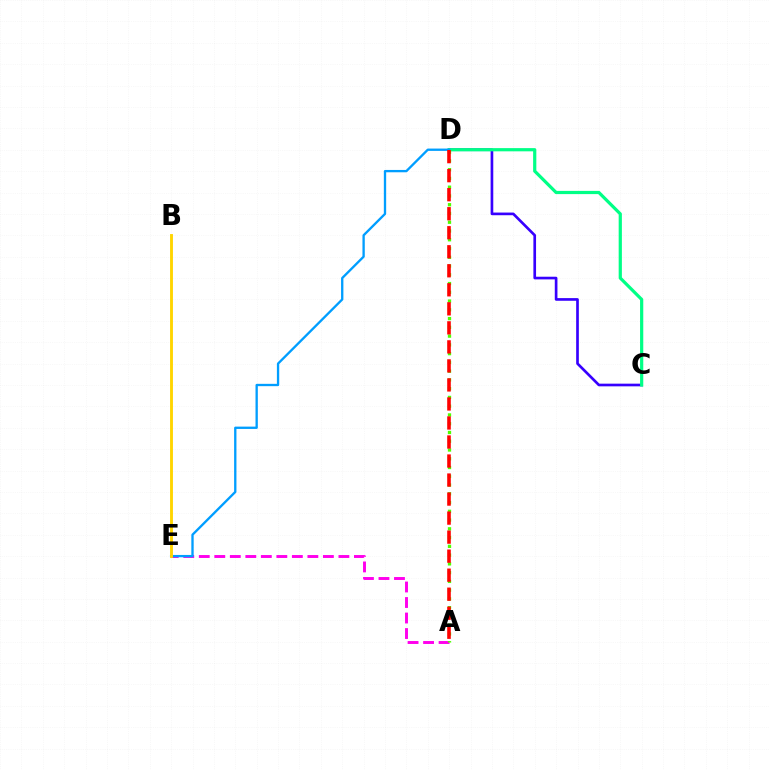{('A', 'E'): [{'color': '#ff00ed', 'line_style': 'dashed', 'thickness': 2.11}], ('C', 'D'): [{'color': '#3700ff', 'line_style': 'solid', 'thickness': 1.92}, {'color': '#00ff86', 'line_style': 'solid', 'thickness': 2.31}], ('A', 'D'): [{'color': '#4fff00', 'line_style': 'dotted', 'thickness': 2.38}, {'color': '#ff0000', 'line_style': 'dashed', 'thickness': 2.58}], ('D', 'E'): [{'color': '#009eff', 'line_style': 'solid', 'thickness': 1.68}], ('B', 'E'): [{'color': '#ffd500', 'line_style': 'solid', 'thickness': 2.07}]}